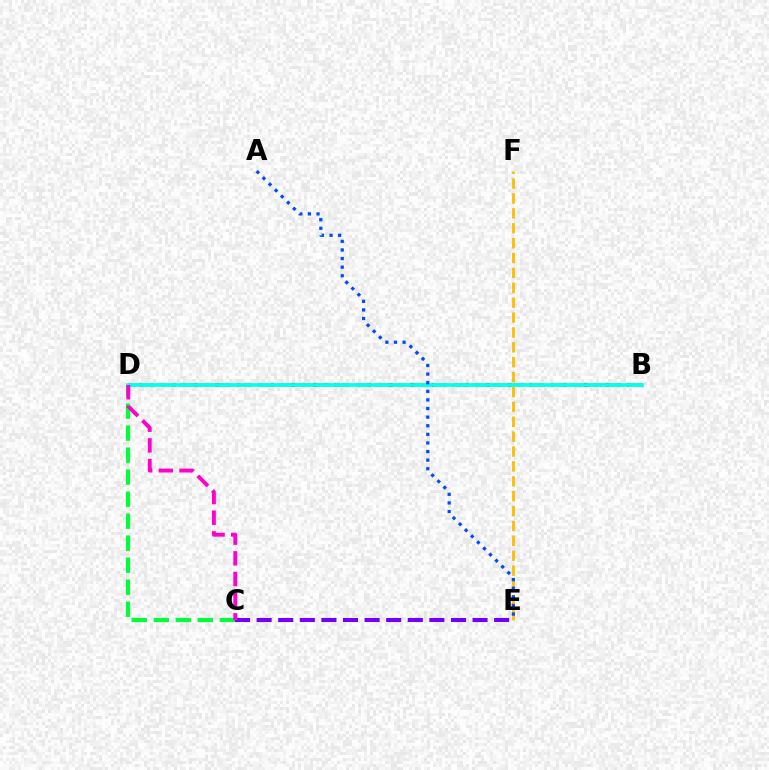{('C', 'D'): [{'color': '#00ff39', 'line_style': 'dashed', 'thickness': 2.99}, {'color': '#ff00cf', 'line_style': 'dashed', 'thickness': 2.81}], ('B', 'D'): [{'color': '#ff0000', 'line_style': 'dotted', 'thickness': 2.95}, {'color': '#84ff00', 'line_style': 'dashed', 'thickness': 2.65}, {'color': '#00fff6', 'line_style': 'solid', 'thickness': 2.66}], ('E', 'F'): [{'color': '#ffbd00', 'line_style': 'dashed', 'thickness': 2.02}], ('A', 'E'): [{'color': '#004bff', 'line_style': 'dotted', 'thickness': 2.34}], ('C', 'E'): [{'color': '#7200ff', 'line_style': 'dashed', 'thickness': 2.93}]}